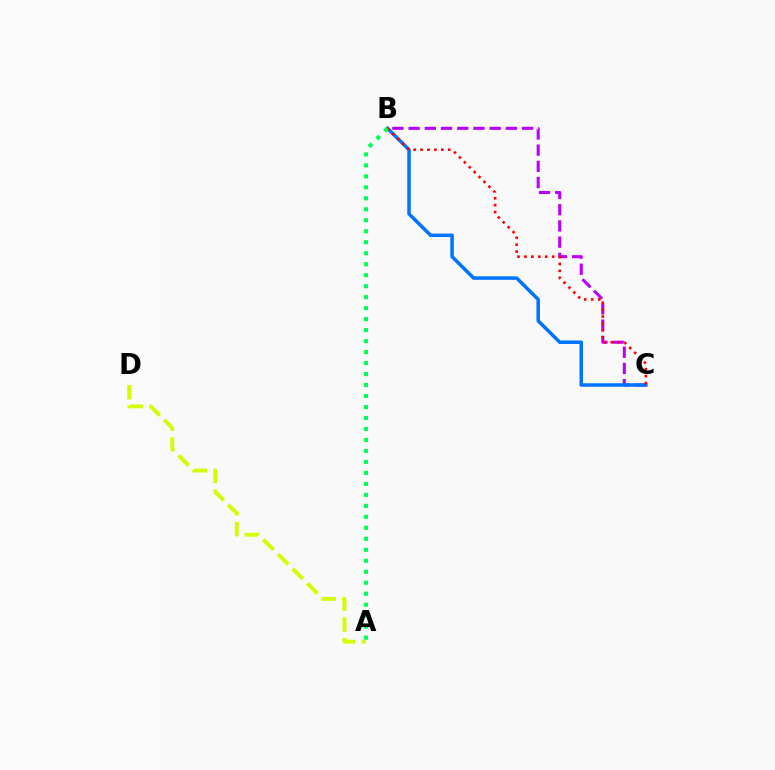{('B', 'C'): [{'color': '#b900ff', 'line_style': 'dashed', 'thickness': 2.2}, {'color': '#0074ff', 'line_style': 'solid', 'thickness': 2.53}, {'color': '#ff0000', 'line_style': 'dotted', 'thickness': 1.88}], ('A', 'D'): [{'color': '#d1ff00', 'line_style': 'dashed', 'thickness': 2.81}], ('A', 'B'): [{'color': '#00ff5c', 'line_style': 'dotted', 'thickness': 2.98}]}